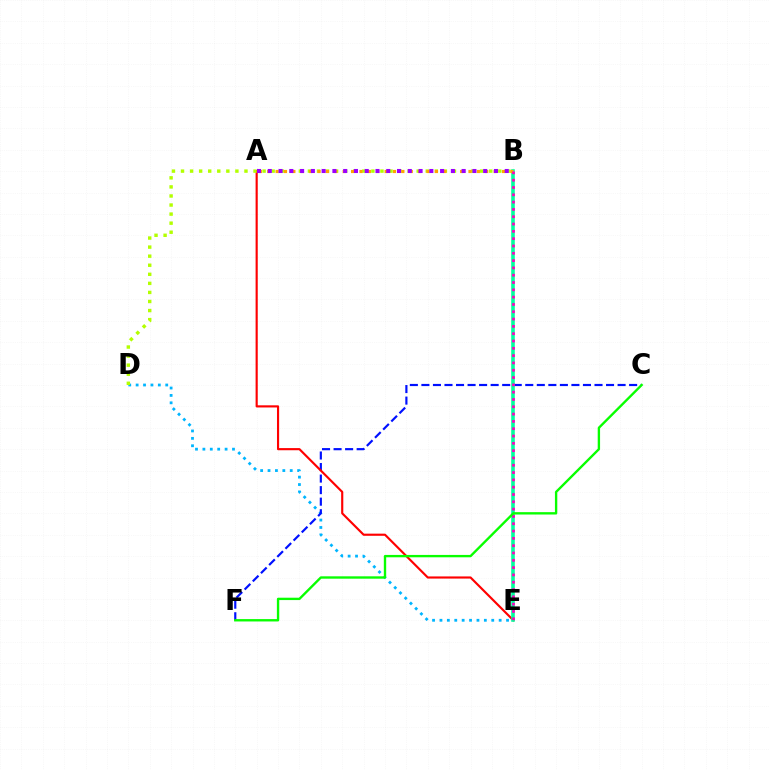{('D', 'E'): [{'color': '#00b5ff', 'line_style': 'dotted', 'thickness': 2.01}], ('C', 'F'): [{'color': '#0010ff', 'line_style': 'dashed', 'thickness': 1.57}, {'color': '#08ff00', 'line_style': 'solid', 'thickness': 1.7}], ('A', 'E'): [{'color': '#ff0000', 'line_style': 'solid', 'thickness': 1.55}], ('B', 'E'): [{'color': '#00ff9d', 'line_style': 'solid', 'thickness': 2.58}, {'color': '#ff00bd', 'line_style': 'dotted', 'thickness': 1.99}], ('B', 'D'): [{'color': '#b3ff00', 'line_style': 'dotted', 'thickness': 2.46}], ('A', 'B'): [{'color': '#ffa500', 'line_style': 'dotted', 'thickness': 2.28}, {'color': '#9b00ff', 'line_style': 'dotted', 'thickness': 2.93}]}